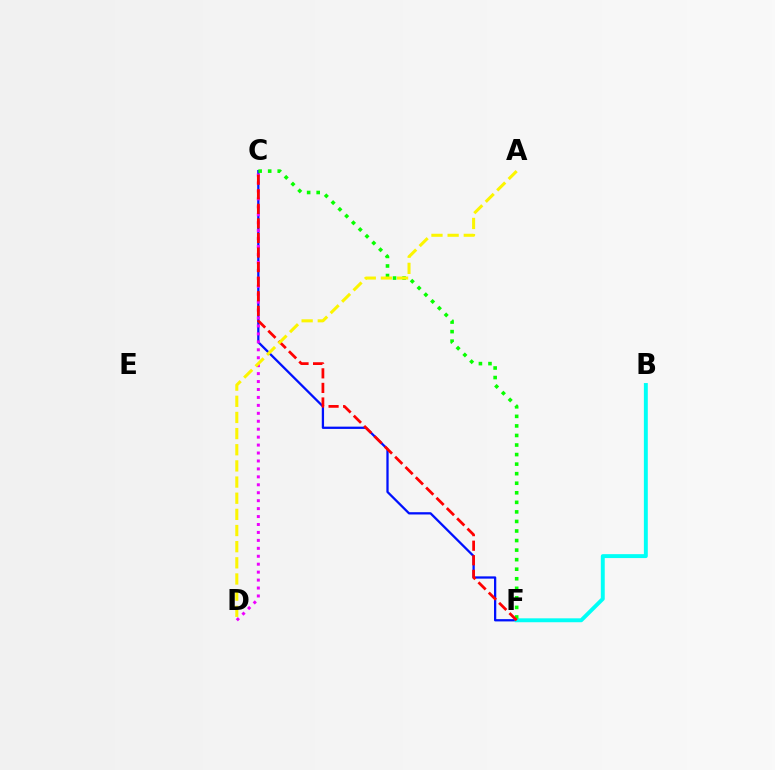{('C', 'F'): [{'color': '#0010ff', 'line_style': 'solid', 'thickness': 1.64}, {'color': '#08ff00', 'line_style': 'dotted', 'thickness': 2.6}, {'color': '#ff0000', 'line_style': 'dashed', 'thickness': 1.98}], ('B', 'F'): [{'color': '#00fff6', 'line_style': 'solid', 'thickness': 2.82}], ('C', 'D'): [{'color': '#ee00ff', 'line_style': 'dotted', 'thickness': 2.16}], ('A', 'D'): [{'color': '#fcf500', 'line_style': 'dashed', 'thickness': 2.19}]}